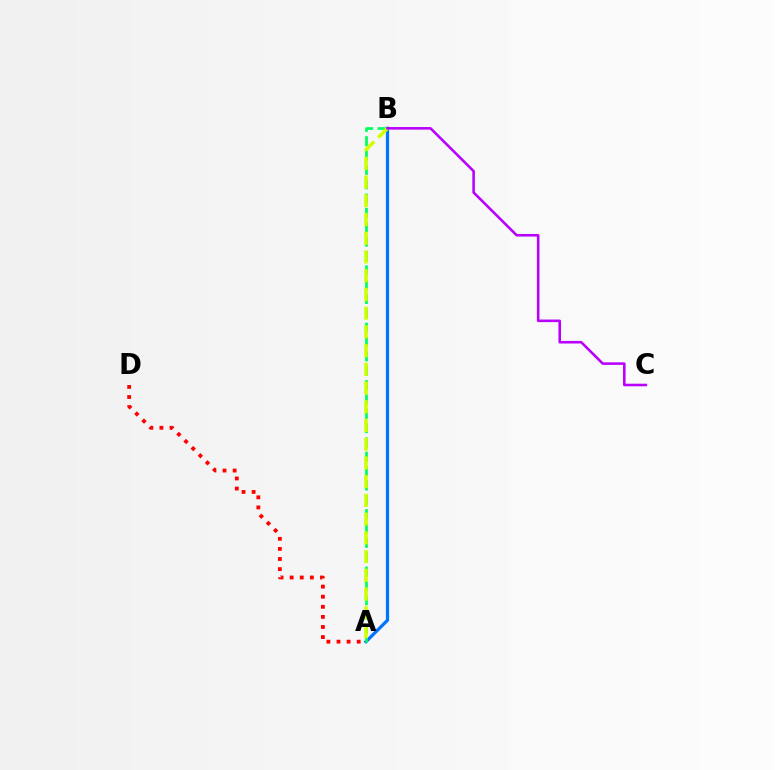{('A', 'B'): [{'color': '#0074ff', 'line_style': 'solid', 'thickness': 2.33}, {'color': '#00ff5c', 'line_style': 'dashed', 'thickness': 1.95}, {'color': '#d1ff00', 'line_style': 'dashed', 'thickness': 2.54}], ('A', 'D'): [{'color': '#ff0000', 'line_style': 'dotted', 'thickness': 2.74}], ('B', 'C'): [{'color': '#b900ff', 'line_style': 'solid', 'thickness': 1.86}]}